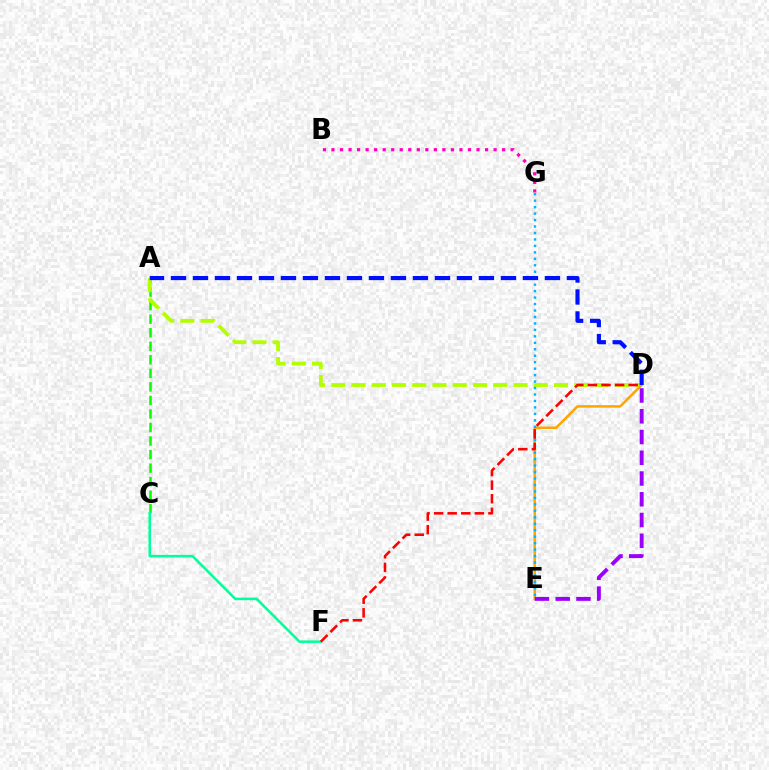{('A', 'C'): [{'color': '#08ff00', 'line_style': 'dashed', 'thickness': 1.84}], ('A', 'D'): [{'color': '#b3ff00', 'line_style': 'dashed', 'thickness': 2.75}, {'color': '#0010ff', 'line_style': 'dashed', 'thickness': 2.99}], ('D', 'E'): [{'color': '#ffa500', 'line_style': 'solid', 'thickness': 1.8}, {'color': '#9b00ff', 'line_style': 'dashed', 'thickness': 2.82}], ('C', 'F'): [{'color': '#00ff9d', 'line_style': 'solid', 'thickness': 1.83}], ('E', 'G'): [{'color': '#00b5ff', 'line_style': 'dotted', 'thickness': 1.76}], ('D', 'F'): [{'color': '#ff0000', 'line_style': 'dashed', 'thickness': 1.85}], ('B', 'G'): [{'color': '#ff00bd', 'line_style': 'dotted', 'thickness': 2.32}]}